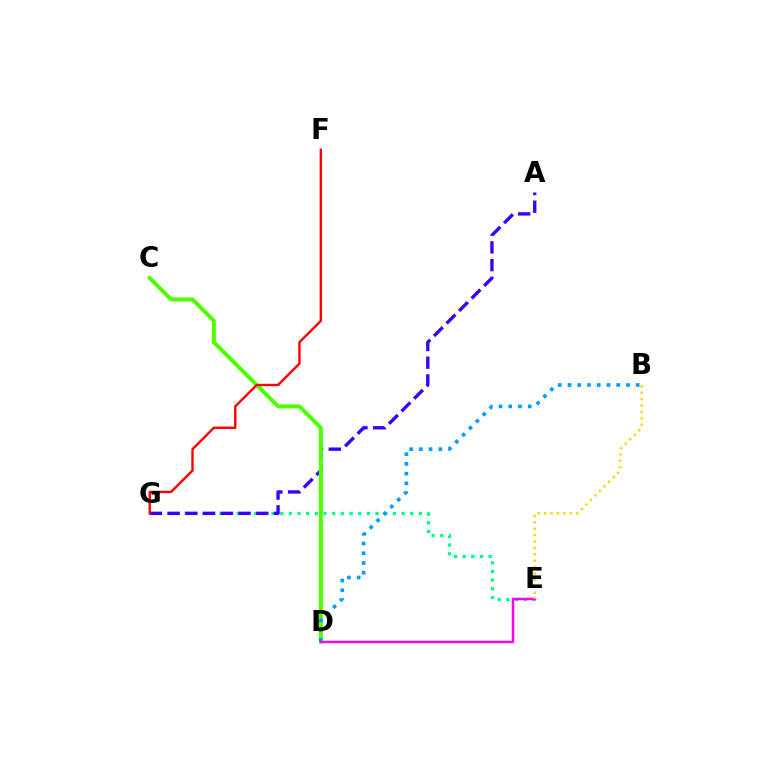{('E', 'G'): [{'color': '#00ff86', 'line_style': 'dotted', 'thickness': 2.36}], ('A', 'G'): [{'color': '#3700ff', 'line_style': 'dashed', 'thickness': 2.41}], ('C', 'D'): [{'color': '#4fff00', 'line_style': 'solid', 'thickness': 2.89}], ('B', 'D'): [{'color': '#009eff', 'line_style': 'dotted', 'thickness': 2.64}], ('D', 'E'): [{'color': '#ff00ed', 'line_style': 'solid', 'thickness': 1.78}], ('B', 'E'): [{'color': '#ffd500', 'line_style': 'dotted', 'thickness': 1.74}], ('F', 'G'): [{'color': '#ff0000', 'line_style': 'solid', 'thickness': 1.73}]}